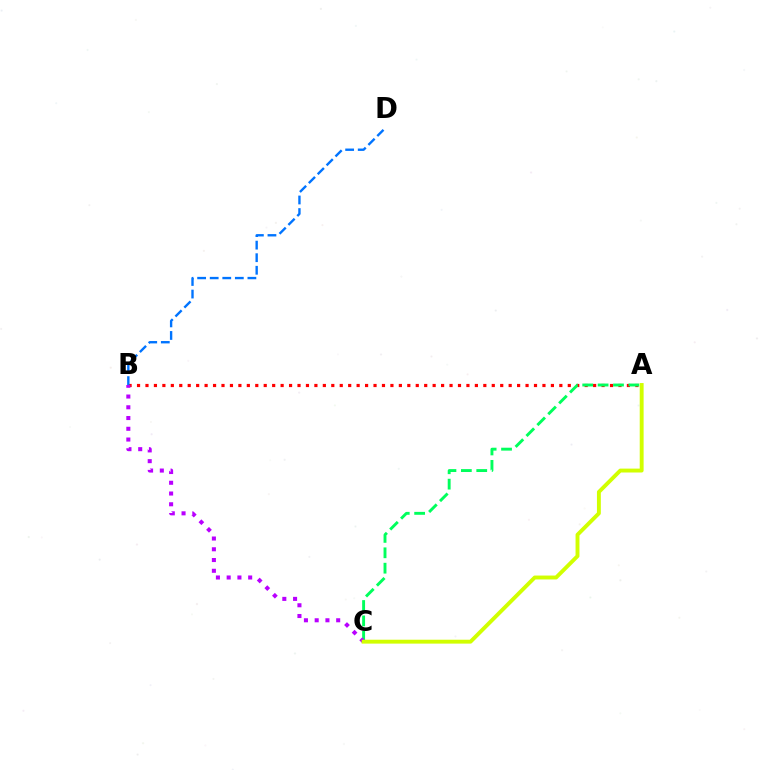{('A', 'B'): [{'color': '#ff0000', 'line_style': 'dotted', 'thickness': 2.29}], ('B', 'D'): [{'color': '#0074ff', 'line_style': 'dashed', 'thickness': 1.71}], ('A', 'C'): [{'color': '#00ff5c', 'line_style': 'dashed', 'thickness': 2.09}, {'color': '#d1ff00', 'line_style': 'solid', 'thickness': 2.8}], ('B', 'C'): [{'color': '#b900ff', 'line_style': 'dotted', 'thickness': 2.92}]}